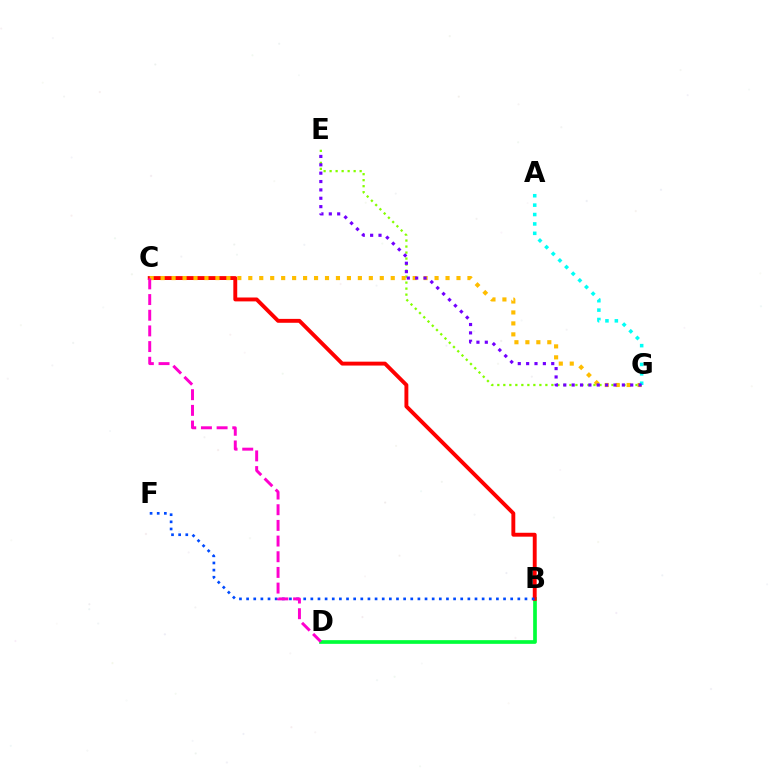{('B', 'D'): [{'color': '#00ff39', 'line_style': 'solid', 'thickness': 2.65}], ('B', 'C'): [{'color': '#ff0000', 'line_style': 'solid', 'thickness': 2.8}], ('E', 'G'): [{'color': '#84ff00', 'line_style': 'dotted', 'thickness': 1.63}, {'color': '#7200ff', 'line_style': 'dotted', 'thickness': 2.27}], ('C', 'G'): [{'color': '#ffbd00', 'line_style': 'dotted', 'thickness': 2.98}], ('B', 'F'): [{'color': '#004bff', 'line_style': 'dotted', 'thickness': 1.94}], ('C', 'D'): [{'color': '#ff00cf', 'line_style': 'dashed', 'thickness': 2.13}], ('A', 'G'): [{'color': '#00fff6', 'line_style': 'dotted', 'thickness': 2.55}]}